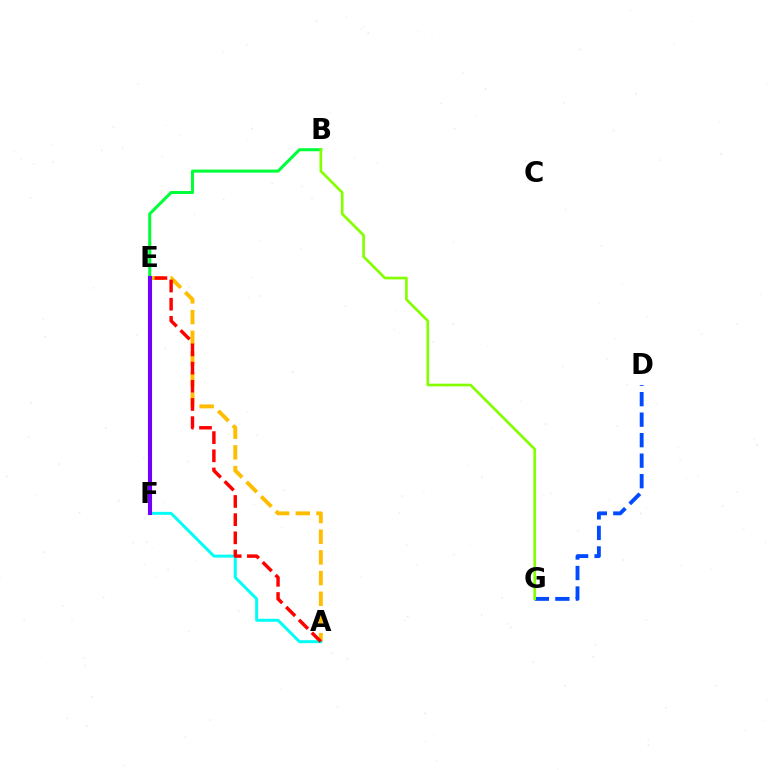{('E', 'F'): [{'color': '#ff00cf', 'line_style': 'dotted', 'thickness': 1.95}, {'color': '#7200ff', 'line_style': 'solid', 'thickness': 2.95}], ('A', 'E'): [{'color': '#ffbd00', 'line_style': 'dashed', 'thickness': 2.81}, {'color': '#00fff6', 'line_style': 'solid', 'thickness': 2.14}, {'color': '#ff0000', 'line_style': 'dashed', 'thickness': 2.47}], ('B', 'F'): [{'color': '#00ff39', 'line_style': 'solid', 'thickness': 2.19}], ('D', 'G'): [{'color': '#004bff', 'line_style': 'dashed', 'thickness': 2.78}], ('B', 'G'): [{'color': '#84ff00', 'line_style': 'solid', 'thickness': 1.92}]}